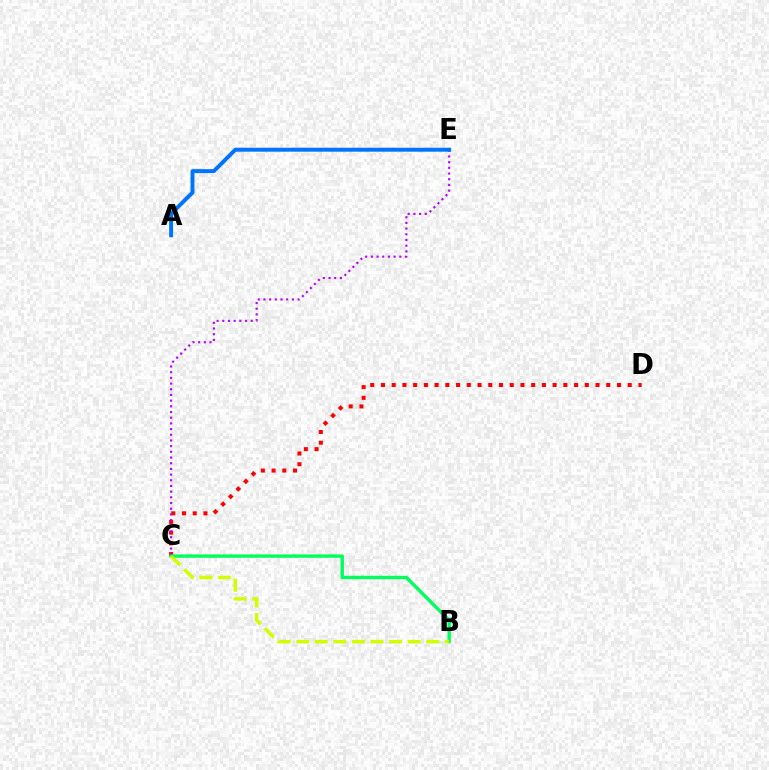{('C', 'D'): [{'color': '#ff0000', 'line_style': 'dotted', 'thickness': 2.92}], ('C', 'E'): [{'color': '#b900ff', 'line_style': 'dotted', 'thickness': 1.55}], ('B', 'C'): [{'color': '#00ff5c', 'line_style': 'solid', 'thickness': 2.43}, {'color': '#d1ff00', 'line_style': 'dashed', 'thickness': 2.52}], ('A', 'E'): [{'color': '#0074ff', 'line_style': 'solid', 'thickness': 2.83}]}